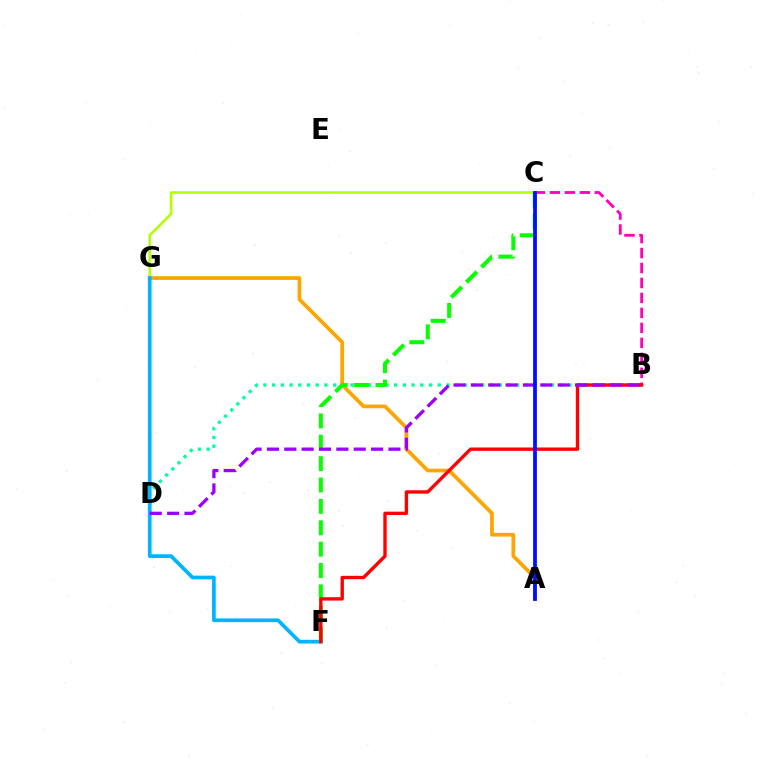{('C', 'G'): [{'color': '#b3ff00', 'line_style': 'solid', 'thickness': 1.86}], ('A', 'G'): [{'color': '#ffa500', 'line_style': 'solid', 'thickness': 2.68}], ('B', 'D'): [{'color': '#00ff9d', 'line_style': 'dotted', 'thickness': 2.37}, {'color': '#9b00ff', 'line_style': 'dashed', 'thickness': 2.36}], ('F', 'G'): [{'color': '#00b5ff', 'line_style': 'solid', 'thickness': 2.67}], ('B', 'C'): [{'color': '#ff00bd', 'line_style': 'dashed', 'thickness': 2.03}], ('C', 'F'): [{'color': '#08ff00', 'line_style': 'dashed', 'thickness': 2.9}], ('B', 'F'): [{'color': '#ff0000', 'line_style': 'solid', 'thickness': 2.42}], ('A', 'C'): [{'color': '#0010ff', 'line_style': 'solid', 'thickness': 2.71}]}